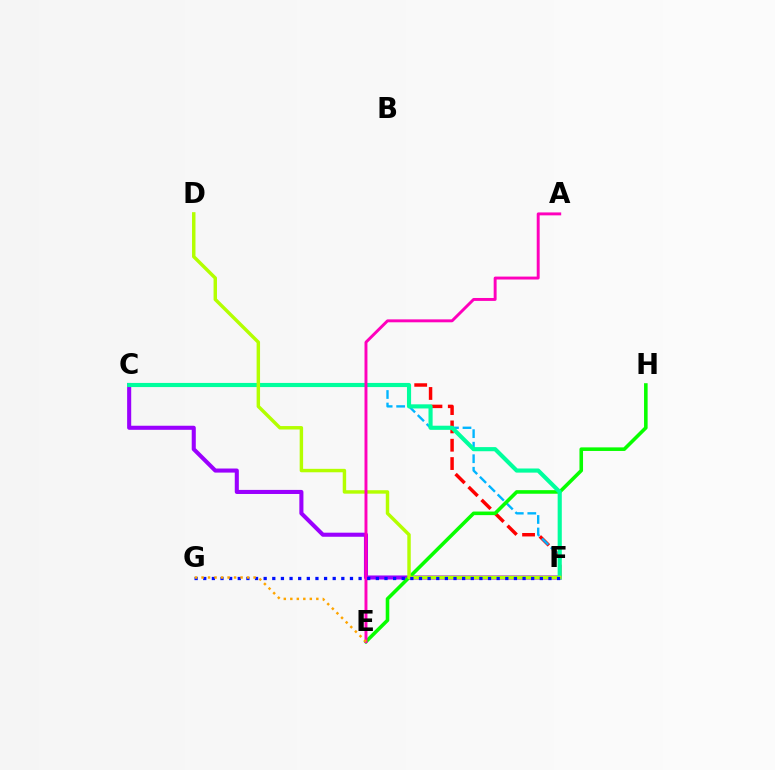{('C', 'F'): [{'color': '#9b00ff', 'line_style': 'solid', 'thickness': 2.93}, {'color': '#ff0000', 'line_style': 'dashed', 'thickness': 2.49}, {'color': '#00b5ff', 'line_style': 'dashed', 'thickness': 1.7}, {'color': '#00ff9d', 'line_style': 'solid', 'thickness': 2.97}], ('E', 'H'): [{'color': '#08ff00', 'line_style': 'solid', 'thickness': 2.58}], ('D', 'F'): [{'color': '#b3ff00', 'line_style': 'solid', 'thickness': 2.48}], ('A', 'E'): [{'color': '#ff00bd', 'line_style': 'solid', 'thickness': 2.11}], ('F', 'G'): [{'color': '#0010ff', 'line_style': 'dotted', 'thickness': 2.34}], ('E', 'G'): [{'color': '#ffa500', 'line_style': 'dotted', 'thickness': 1.77}]}